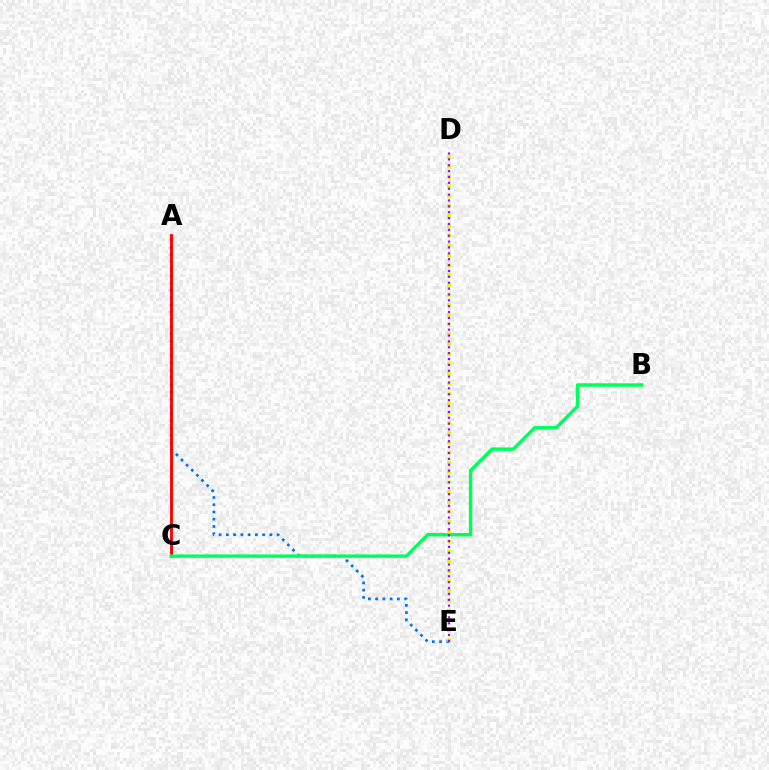{('A', 'E'): [{'color': '#0074ff', 'line_style': 'dotted', 'thickness': 1.97}], ('A', 'C'): [{'color': '#ff0000', 'line_style': 'solid', 'thickness': 2.08}], ('B', 'C'): [{'color': '#00ff5c', 'line_style': 'solid', 'thickness': 2.47}], ('D', 'E'): [{'color': '#d1ff00', 'line_style': 'dotted', 'thickness': 2.68}, {'color': '#b900ff', 'line_style': 'dotted', 'thickness': 1.6}]}